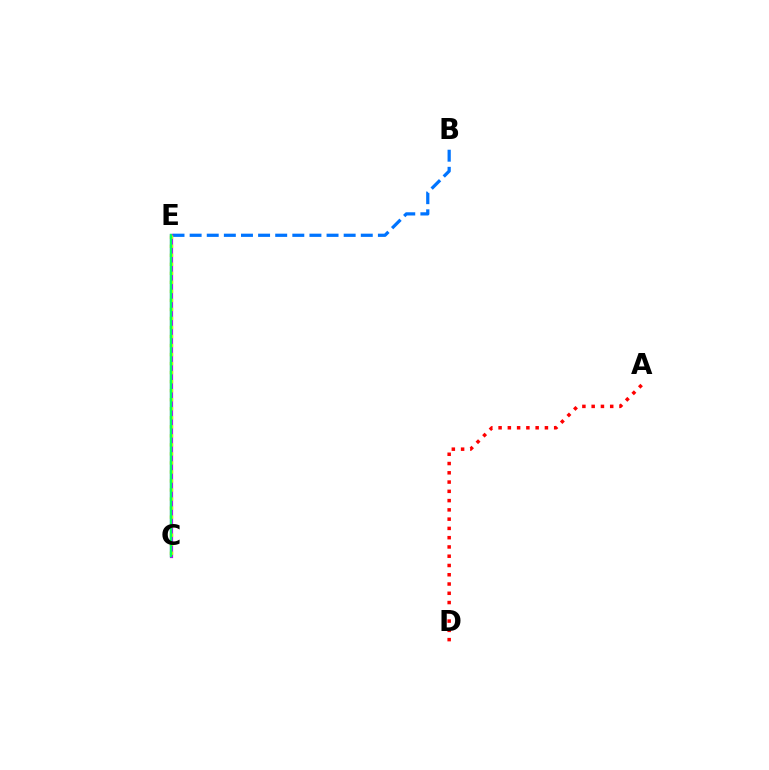{('B', 'E'): [{'color': '#0074ff', 'line_style': 'dashed', 'thickness': 2.33}], ('A', 'D'): [{'color': '#ff0000', 'line_style': 'dotted', 'thickness': 2.52}], ('C', 'E'): [{'color': '#b900ff', 'line_style': 'solid', 'thickness': 2.3}, {'color': '#d1ff00', 'line_style': 'dotted', 'thickness': 2.45}, {'color': '#00ff5c', 'line_style': 'solid', 'thickness': 1.71}]}